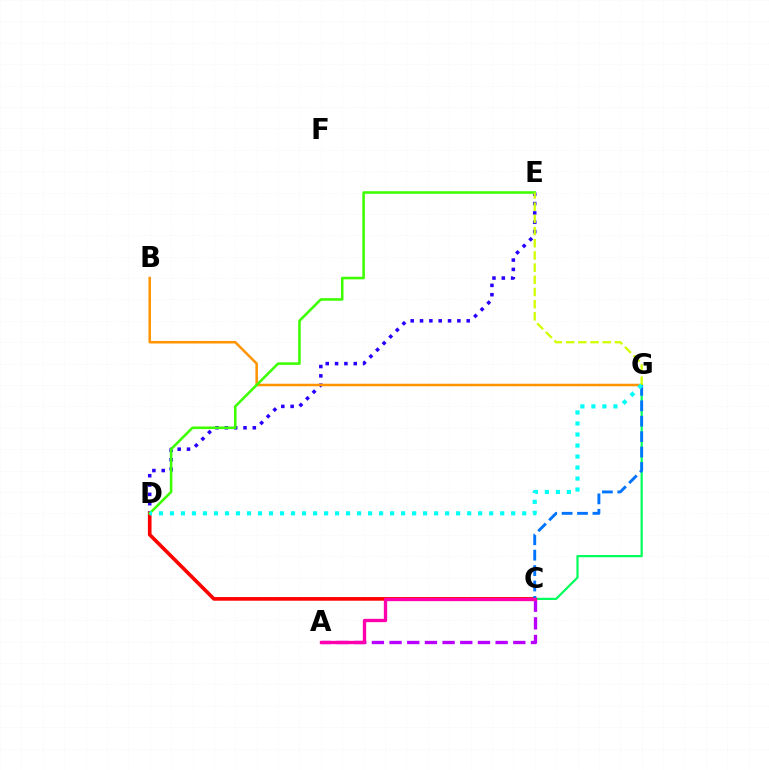{('D', 'E'): [{'color': '#2500ff', 'line_style': 'dotted', 'thickness': 2.54}, {'color': '#3dff00', 'line_style': 'solid', 'thickness': 1.85}], ('C', 'D'): [{'color': '#ff0000', 'line_style': 'solid', 'thickness': 2.62}], ('B', 'G'): [{'color': '#ff9400', 'line_style': 'solid', 'thickness': 1.82}], ('C', 'G'): [{'color': '#00ff5c', 'line_style': 'solid', 'thickness': 1.59}, {'color': '#0074ff', 'line_style': 'dashed', 'thickness': 2.09}], ('E', 'G'): [{'color': '#d1ff00', 'line_style': 'dashed', 'thickness': 1.66}], ('D', 'G'): [{'color': '#00fff6', 'line_style': 'dotted', 'thickness': 2.99}], ('A', 'C'): [{'color': '#b900ff', 'line_style': 'dashed', 'thickness': 2.4}, {'color': '#ff00ac', 'line_style': 'solid', 'thickness': 2.4}]}